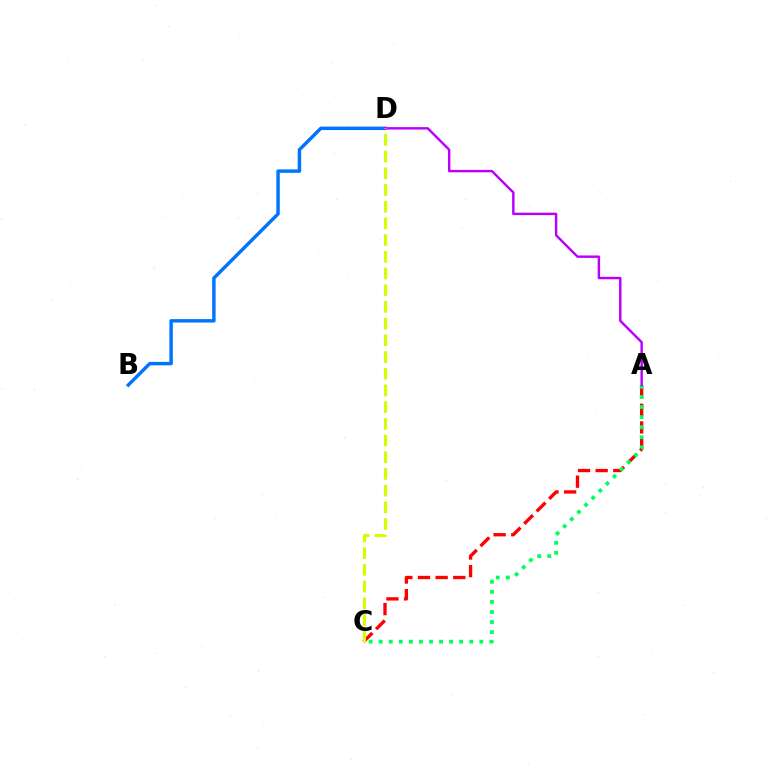{('B', 'D'): [{'color': '#0074ff', 'line_style': 'solid', 'thickness': 2.47}], ('A', 'C'): [{'color': '#ff0000', 'line_style': 'dashed', 'thickness': 2.4}, {'color': '#00ff5c', 'line_style': 'dotted', 'thickness': 2.74}], ('A', 'D'): [{'color': '#b900ff', 'line_style': 'solid', 'thickness': 1.75}], ('C', 'D'): [{'color': '#d1ff00', 'line_style': 'dashed', 'thickness': 2.27}]}